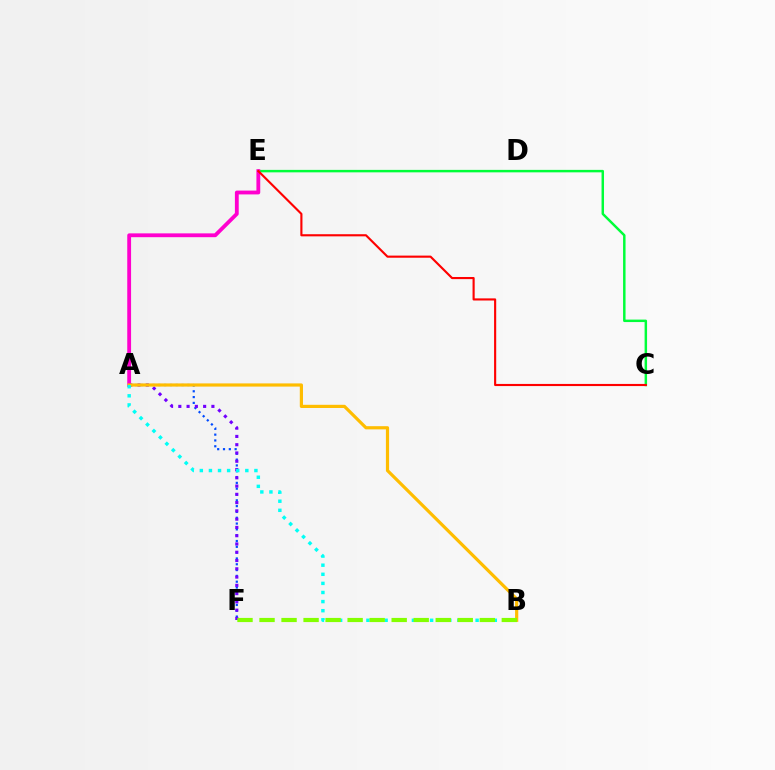{('A', 'F'): [{'color': '#004bff', 'line_style': 'dotted', 'thickness': 1.58}, {'color': '#7200ff', 'line_style': 'dotted', 'thickness': 2.25}], ('C', 'E'): [{'color': '#00ff39', 'line_style': 'solid', 'thickness': 1.78}, {'color': '#ff0000', 'line_style': 'solid', 'thickness': 1.53}], ('A', 'E'): [{'color': '#ff00cf', 'line_style': 'solid', 'thickness': 2.75}], ('A', 'B'): [{'color': '#ffbd00', 'line_style': 'solid', 'thickness': 2.29}, {'color': '#00fff6', 'line_style': 'dotted', 'thickness': 2.47}], ('B', 'F'): [{'color': '#84ff00', 'line_style': 'dashed', 'thickness': 2.99}]}